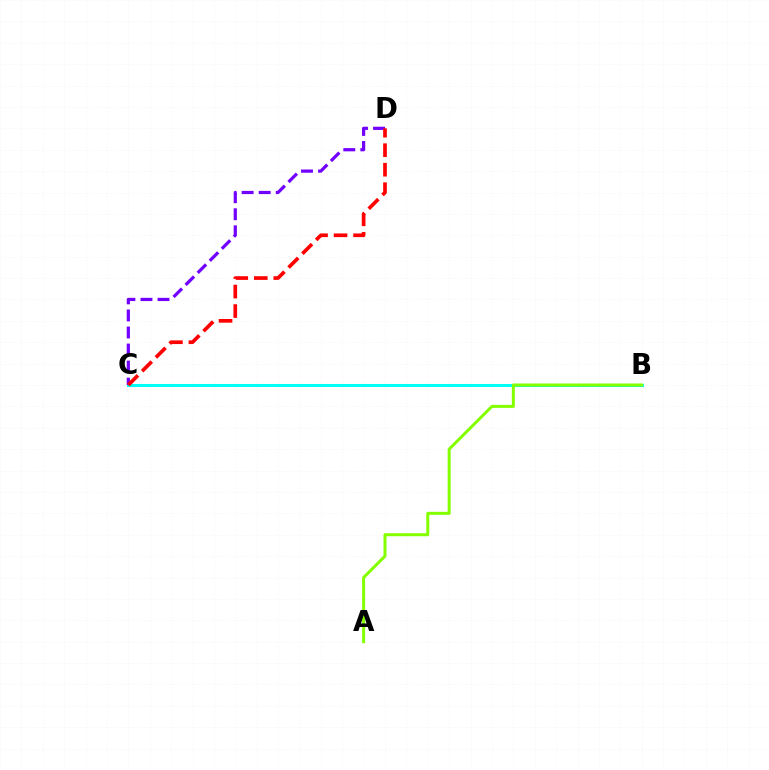{('B', 'C'): [{'color': '#00fff6', 'line_style': 'solid', 'thickness': 2.2}], ('C', 'D'): [{'color': '#7200ff', 'line_style': 'dashed', 'thickness': 2.32}, {'color': '#ff0000', 'line_style': 'dashed', 'thickness': 2.65}], ('A', 'B'): [{'color': '#84ff00', 'line_style': 'solid', 'thickness': 2.17}]}